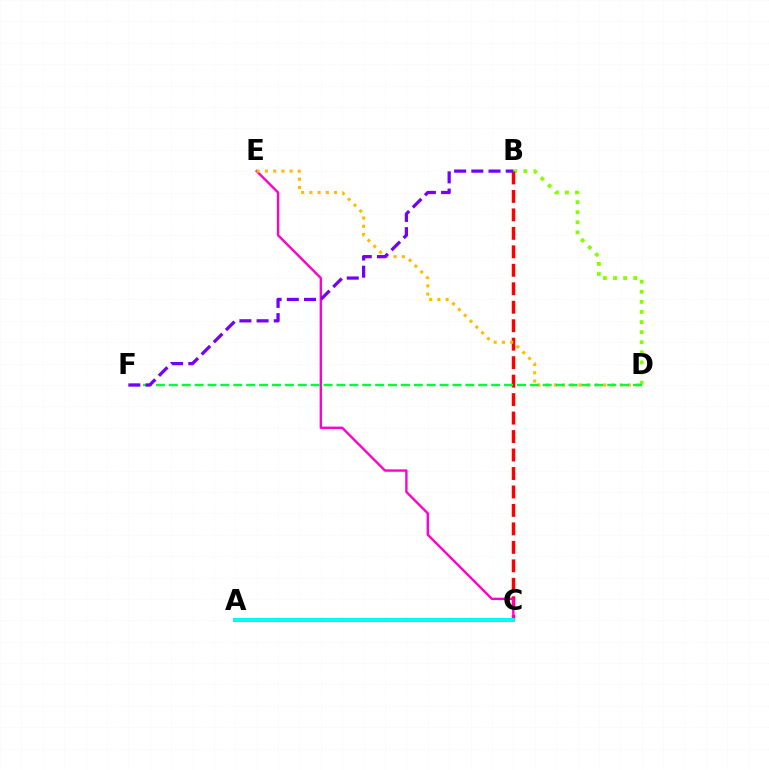{('A', 'C'): [{'color': '#004bff', 'line_style': 'solid', 'thickness': 2.62}, {'color': '#00fff6', 'line_style': 'solid', 'thickness': 2.8}], ('B', 'D'): [{'color': '#84ff00', 'line_style': 'dotted', 'thickness': 2.74}], ('B', 'C'): [{'color': '#ff0000', 'line_style': 'dashed', 'thickness': 2.51}], ('C', 'E'): [{'color': '#ff00cf', 'line_style': 'solid', 'thickness': 1.72}], ('D', 'E'): [{'color': '#ffbd00', 'line_style': 'dotted', 'thickness': 2.23}], ('D', 'F'): [{'color': '#00ff39', 'line_style': 'dashed', 'thickness': 1.75}], ('B', 'F'): [{'color': '#7200ff', 'line_style': 'dashed', 'thickness': 2.34}]}